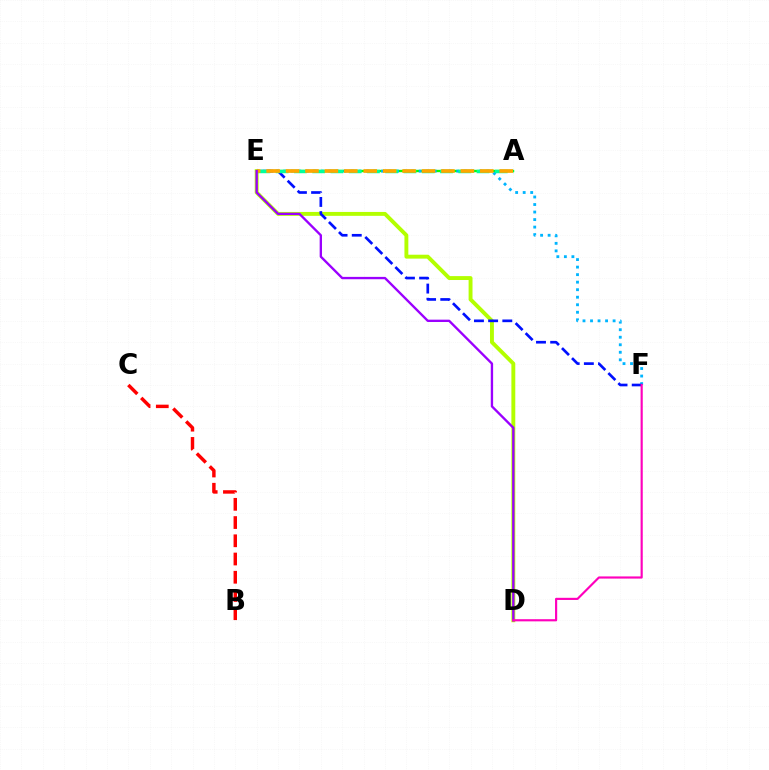{('A', 'E'): [{'color': '#08ff00', 'line_style': 'solid', 'thickness': 1.71}, {'color': '#00ff9d', 'line_style': 'dashed', 'thickness': 2.48}, {'color': '#ffa500', 'line_style': 'dashed', 'thickness': 2.64}], ('D', 'E'): [{'color': '#b3ff00', 'line_style': 'solid', 'thickness': 2.81}, {'color': '#9b00ff', 'line_style': 'solid', 'thickness': 1.69}], ('E', 'F'): [{'color': '#00b5ff', 'line_style': 'dotted', 'thickness': 2.04}, {'color': '#0010ff', 'line_style': 'dashed', 'thickness': 1.93}], ('D', 'F'): [{'color': '#ff00bd', 'line_style': 'solid', 'thickness': 1.55}], ('B', 'C'): [{'color': '#ff0000', 'line_style': 'dashed', 'thickness': 2.48}]}